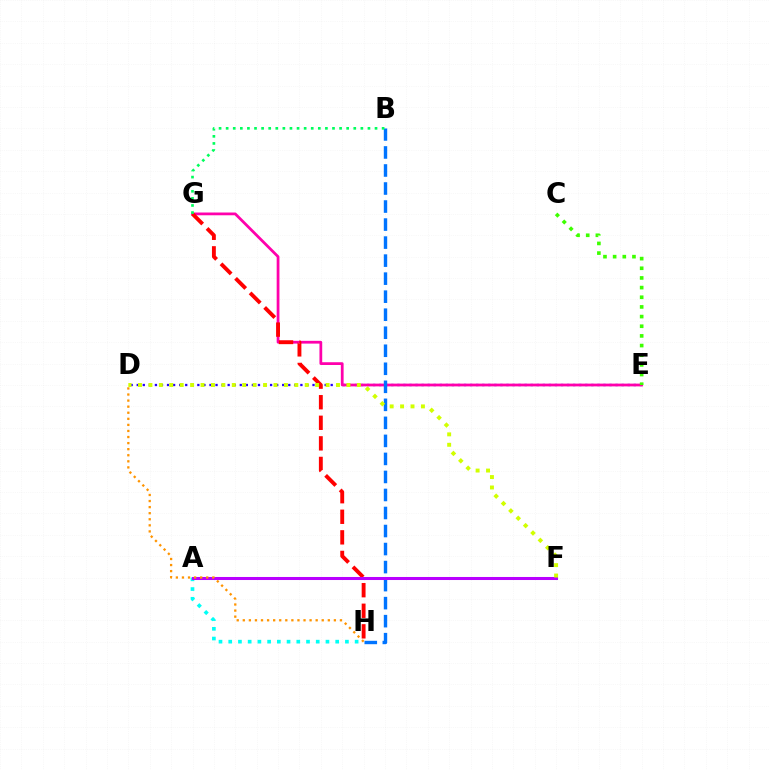{('A', 'H'): [{'color': '#00fff6', 'line_style': 'dotted', 'thickness': 2.64}], ('D', 'E'): [{'color': '#2500ff', 'line_style': 'dotted', 'thickness': 1.65}], ('E', 'G'): [{'color': '#ff00ac', 'line_style': 'solid', 'thickness': 1.99}], ('B', 'H'): [{'color': '#0074ff', 'line_style': 'dashed', 'thickness': 2.45}], ('G', 'H'): [{'color': '#ff0000', 'line_style': 'dashed', 'thickness': 2.79}], ('B', 'G'): [{'color': '#00ff5c', 'line_style': 'dotted', 'thickness': 1.93}], ('A', 'F'): [{'color': '#b900ff', 'line_style': 'solid', 'thickness': 2.19}], ('D', 'H'): [{'color': '#ff9400', 'line_style': 'dotted', 'thickness': 1.65}], ('D', 'F'): [{'color': '#d1ff00', 'line_style': 'dotted', 'thickness': 2.83}], ('C', 'E'): [{'color': '#3dff00', 'line_style': 'dotted', 'thickness': 2.62}]}